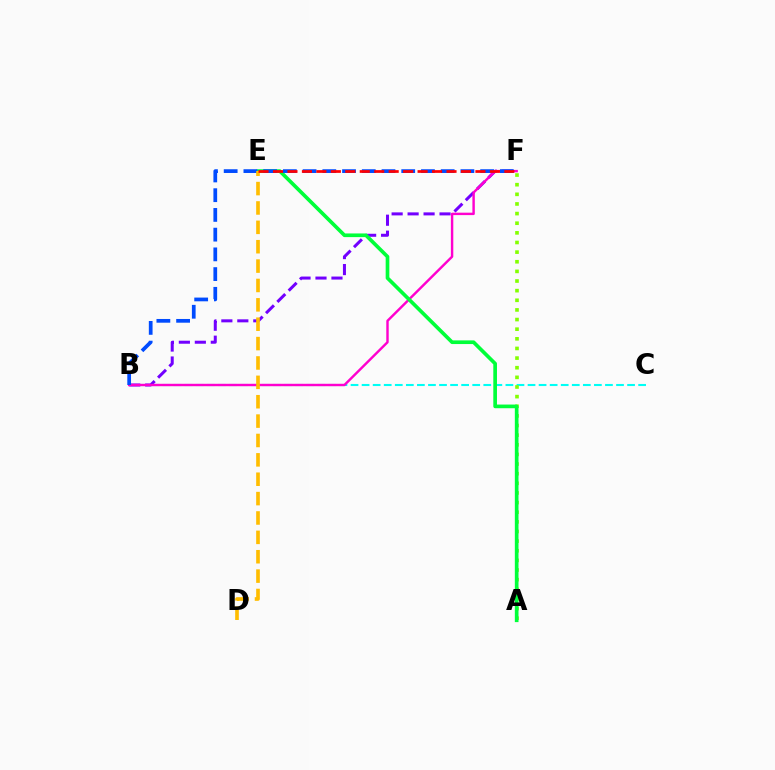{('B', 'C'): [{'color': '#00fff6', 'line_style': 'dashed', 'thickness': 1.5}], ('A', 'F'): [{'color': '#84ff00', 'line_style': 'dotted', 'thickness': 2.62}], ('B', 'F'): [{'color': '#7200ff', 'line_style': 'dashed', 'thickness': 2.17}, {'color': '#ff00cf', 'line_style': 'solid', 'thickness': 1.75}, {'color': '#004bff', 'line_style': 'dashed', 'thickness': 2.68}], ('A', 'E'): [{'color': '#00ff39', 'line_style': 'solid', 'thickness': 2.64}], ('D', 'E'): [{'color': '#ffbd00', 'line_style': 'dashed', 'thickness': 2.63}], ('E', 'F'): [{'color': '#ff0000', 'line_style': 'dashed', 'thickness': 1.96}]}